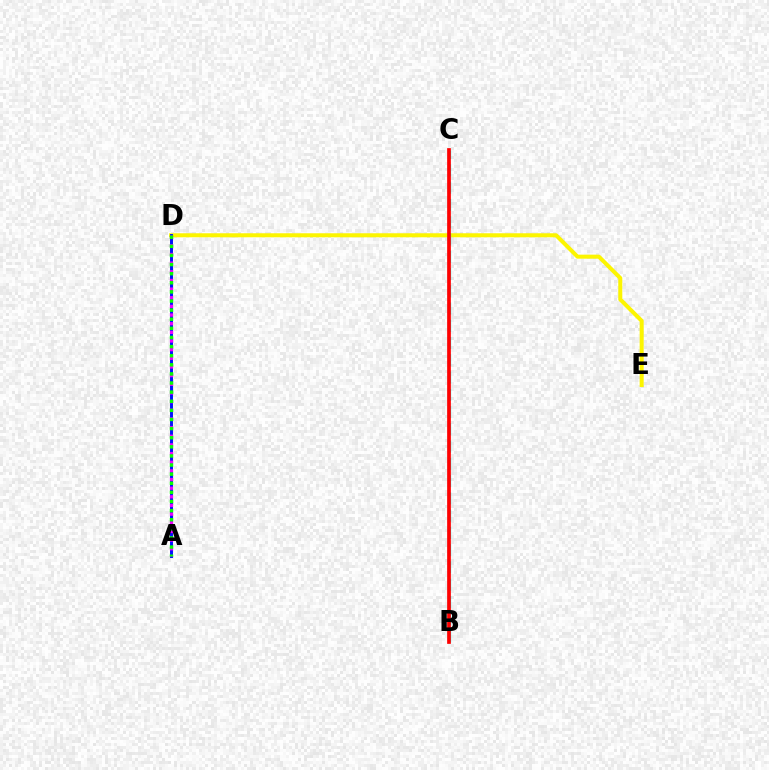{('D', 'E'): [{'color': '#fcf500', 'line_style': 'solid', 'thickness': 2.9}], ('A', 'D'): [{'color': '#0010ff', 'line_style': 'solid', 'thickness': 2.12}, {'color': '#ee00ff', 'line_style': 'dotted', 'thickness': 2.35}, {'color': '#08ff00', 'line_style': 'dotted', 'thickness': 2.48}], ('B', 'C'): [{'color': '#00fff6', 'line_style': 'dashed', 'thickness': 2.34}, {'color': '#ff0000', 'line_style': 'solid', 'thickness': 2.67}]}